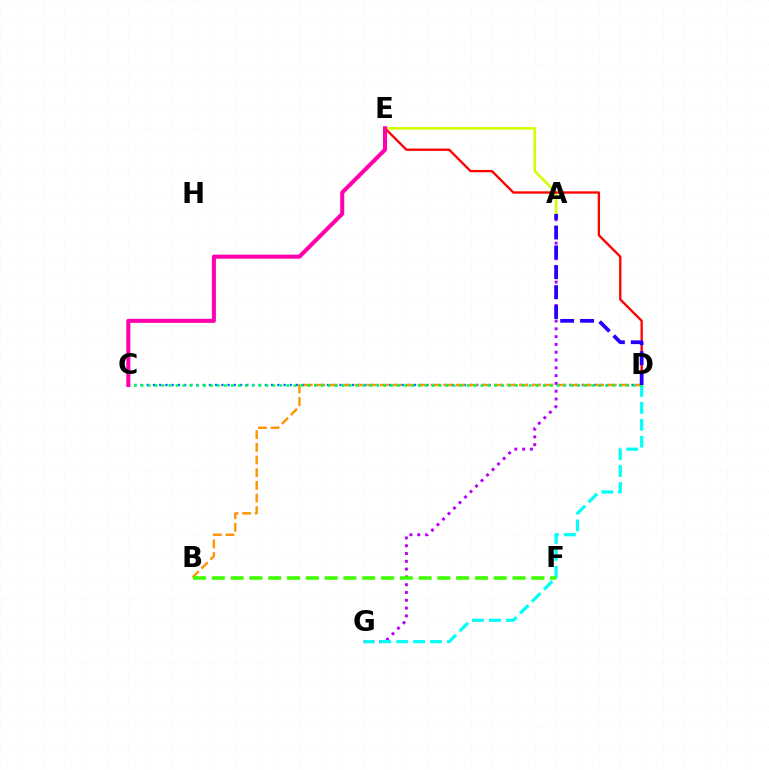{('A', 'G'): [{'color': '#b900ff', 'line_style': 'dotted', 'thickness': 2.12}], ('C', 'D'): [{'color': '#0074ff', 'line_style': 'dotted', 'thickness': 1.69}, {'color': '#00ff5c', 'line_style': 'dotted', 'thickness': 1.88}], ('B', 'D'): [{'color': '#ff9400', 'line_style': 'dashed', 'thickness': 1.72}], ('A', 'E'): [{'color': '#d1ff00', 'line_style': 'solid', 'thickness': 1.85}], ('D', 'E'): [{'color': '#ff0000', 'line_style': 'solid', 'thickness': 1.67}], ('D', 'G'): [{'color': '#00fff6', 'line_style': 'dashed', 'thickness': 2.3}], ('A', 'D'): [{'color': '#2500ff', 'line_style': 'dashed', 'thickness': 2.7}], ('B', 'F'): [{'color': '#3dff00', 'line_style': 'dashed', 'thickness': 2.55}], ('C', 'E'): [{'color': '#ff00ac', 'line_style': 'solid', 'thickness': 2.91}]}